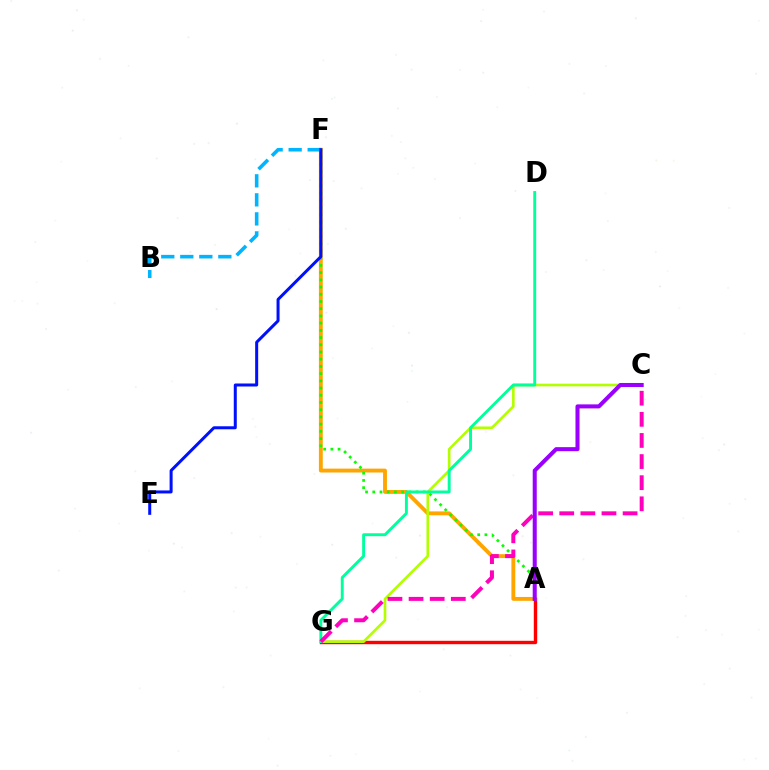{('A', 'G'): [{'color': '#ff0000', 'line_style': 'solid', 'thickness': 2.44}], ('A', 'F'): [{'color': '#ffa500', 'line_style': 'solid', 'thickness': 2.78}, {'color': '#08ff00', 'line_style': 'dotted', 'thickness': 1.96}], ('C', 'G'): [{'color': '#b3ff00', 'line_style': 'solid', 'thickness': 1.9}, {'color': '#ff00bd', 'line_style': 'dashed', 'thickness': 2.87}], ('B', 'F'): [{'color': '#00b5ff', 'line_style': 'dashed', 'thickness': 2.58}], ('E', 'F'): [{'color': '#0010ff', 'line_style': 'solid', 'thickness': 2.17}], ('D', 'G'): [{'color': '#00ff9d', 'line_style': 'solid', 'thickness': 2.09}], ('A', 'C'): [{'color': '#9b00ff', 'line_style': 'solid', 'thickness': 2.91}]}